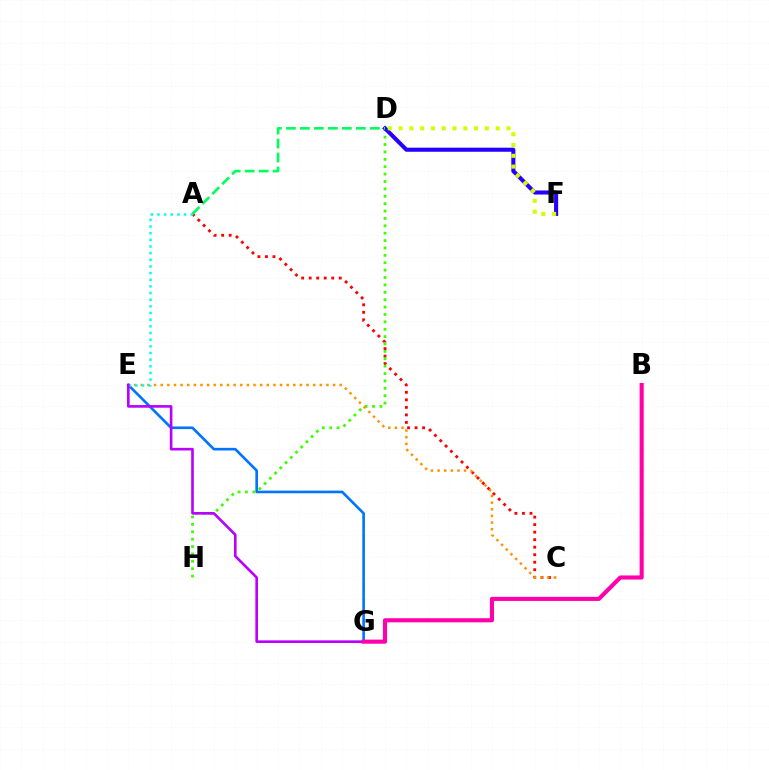{('E', 'G'): [{'color': '#0074ff', 'line_style': 'solid', 'thickness': 1.89}, {'color': '#b900ff', 'line_style': 'solid', 'thickness': 1.89}], ('A', 'C'): [{'color': '#ff0000', 'line_style': 'dotted', 'thickness': 2.04}], ('D', 'H'): [{'color': '#3dff00', 'line_style': 'dotted', 'thickness': 2.01}], ('D', 'F'): [{'color': '#2500ff', 'line_style': 'solid', 'thickness': 2.93}, {'color': '#d1ff00', 'line_style': 'dotted', 'thickness': 2.93}], ('C', 'E'): [{'color': '#ff9400', 'line_style': 'dotted', 'thickness': 1.8}], ('A', 'E'): [{'color': '#00fff6', 'line_style': 'dotted', 'thickness': 1.81}], ('B', 'G'): [{'color': '#ff00ac', 'line_style': 'solid', 'thickness': 2.96}], ('A', 'D'): [{'color': '#00ff5c', 'line_style': 'dashed', 'thickness': 1.9}]}